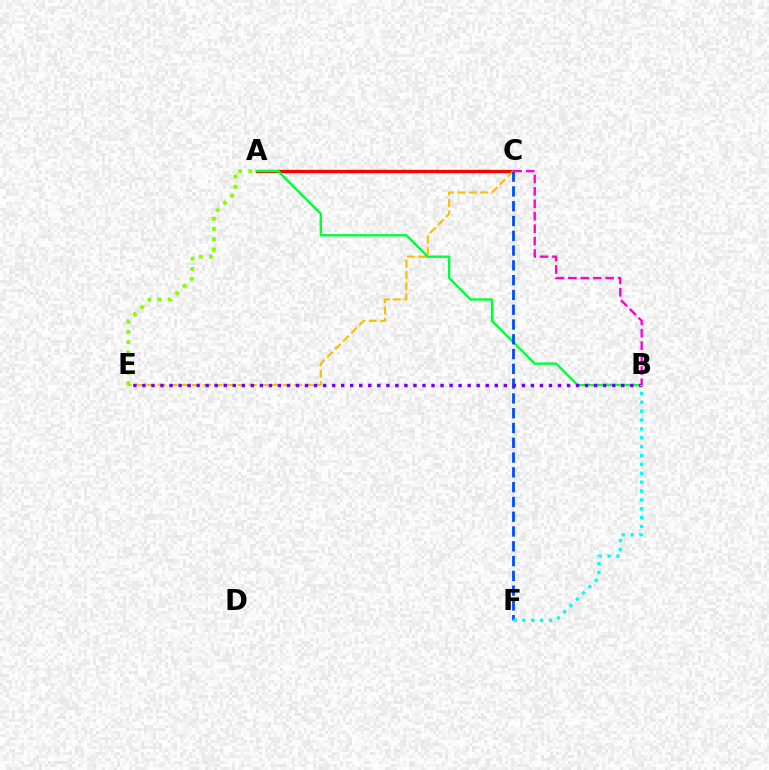{('A', 'C'): [{'color': '#ff0000', 'line_style': 'solid', 'thickness': 2.38}], ('C', 'E'): [{'color': '#ffbd00', 'line_style': 'dashed', 'thickness': 1.54}], ('A', 'B'): [{'color': '#00ff39', 'line_style': 'solid', 'thickness': 1.69}], ('C', 'F'): [{'color': '#004bff', 'line_style': 'dashed', 'thickness': 2.01}], ('B', 'E'): [{'color': '#7200ff', 'line_style': 'dotted', 'thickness': 2.45}], ('A', 'E'): [{'color': '#84ff00', 'line_style': 'dotted', 'thickness': 2.78}], ('B', 'C'): [{'color': '#ff00cf', 'line_style': 'dashed', 'thickness': 1.69}], ('B', 'F'): [{'color': '#00fff6', 'line_style': 'dotted', 'thickness': 2.41}]}